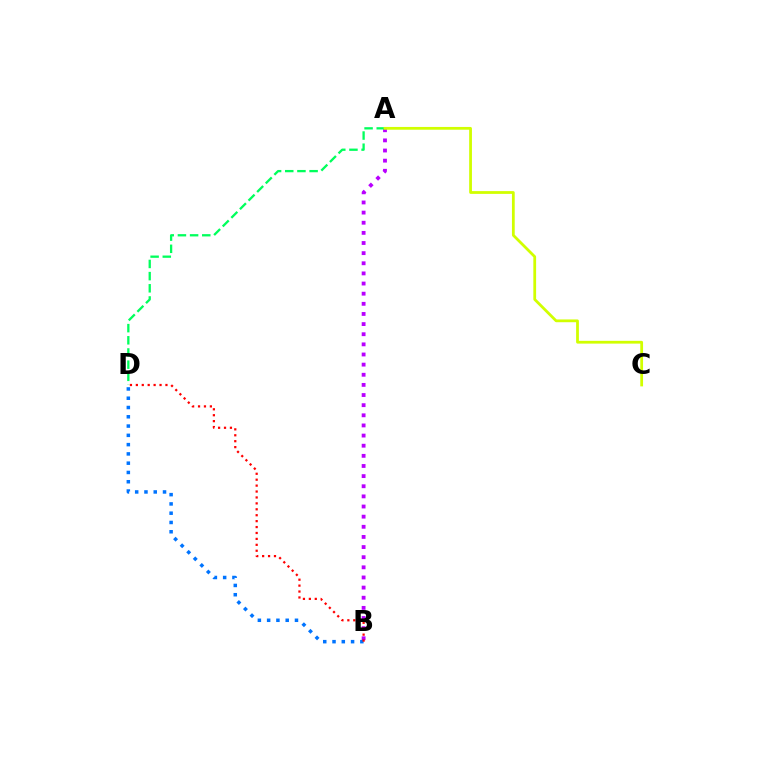{('A', 'B'): [{'color': '#b900ff', 'line_style': 'dotted', 'thickness': 2.75}], ('B', 'D'): [{'color': '#0074ff', 'line_style': 'dotted', 'thickness': 2.52}, {'color': '#ff0000', 'line_style': 'dotted', 'thickness': 1.61}], ('A', 'D'): [{'color': '#00ff5c', 'line_style': 'dashed', 'thickness': 1.65}], ('A', 'C'): [{'color': '#d1ff00', 'line_style': 'solid', 'thickness': 2.0}]}